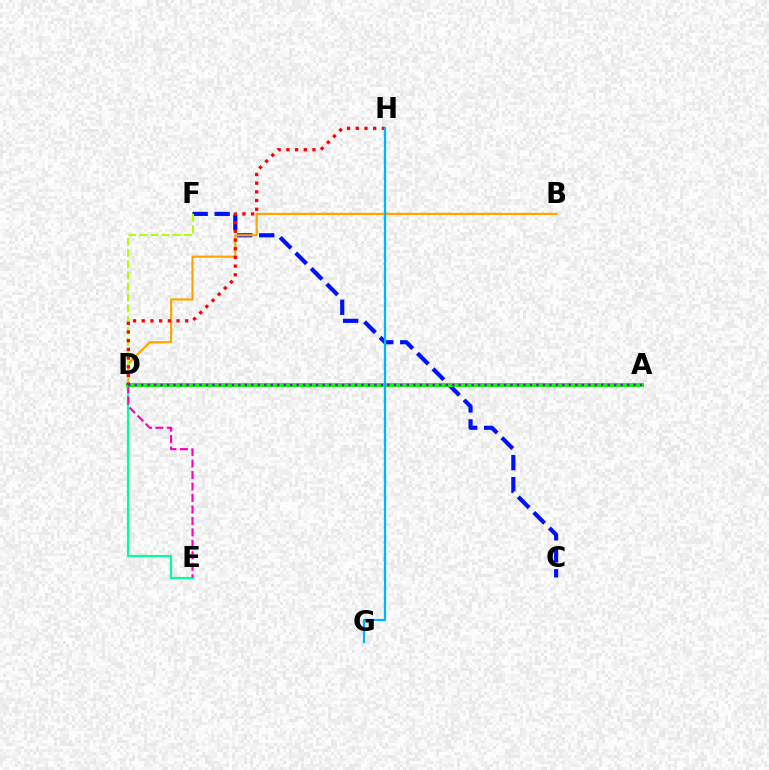{('C', 'F'): [{'color': '#0010ff', 'line_style': 'dashed', 'thickness': 2.99}], ('D', 'E'): [{'color': '#00ff9d', 'line_style': 'solid', 'thickness': 1.56}, {'color': '#ff00bd', 'line_style': 'dashed', 'thickness': 1.56}], ('B', 'D'): [{'color': '#ffa500', 'line_style': 'solid', 'thickness': 1.58}], ('D', 'F'): [{'color': '#b3ff00', 'line_style': 'dashed', 'thickness': 1.51}], ('A', 'D'): [{'color': '#08ff00', 'line_style': 'solid', 'thickness': 2.89}, {'color': '#9b00ff', 'line_style': 'dotted', 'thickness': 1.76}], ('D', 'H'): [{'color': '#ff0000', 'line_style': 'dotted', 'thickness': 2.36}], ('G', 'H'): [{'color': '#00b5ff', 'line_style': 'solid', 'thickness': 1.64}]}